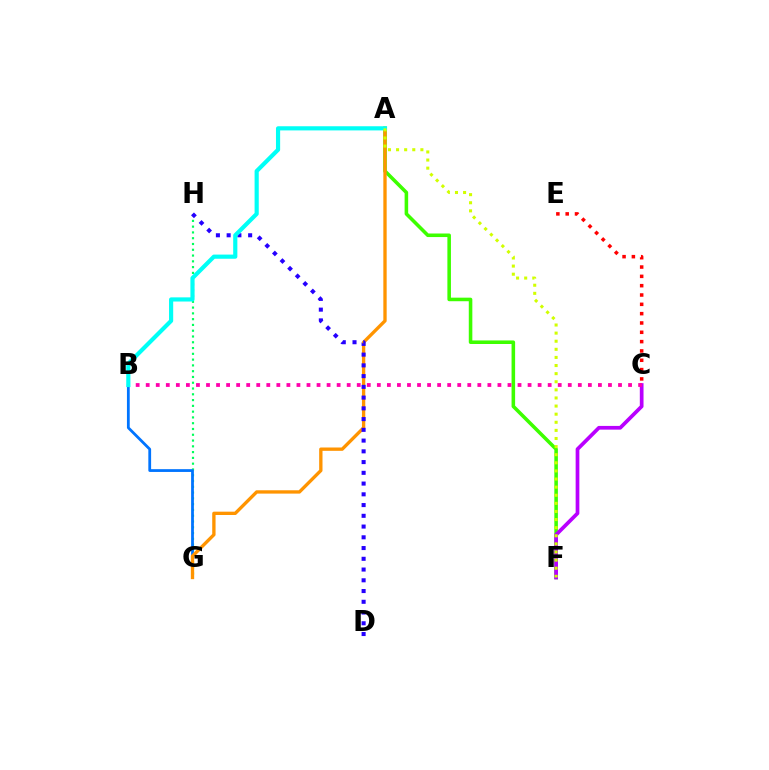{('A', 'F'): [{'color': '#3dff00', 'line_style': 'solid', 'thickness': 2.56}, {'color': '#d1ff00', 'line_style': 'dotted', 'thickness': 2.2}], ('G', 'H'): [{'color': '#00ff5c', 'line_style': 'dotted', 'thickness': 1.57}], ('C', 'F'): [{'color': '#b900ff', 'line_style': 'solid', 'thickness': 2.67}], ('B', 'G'): [{'color': '#0074ff', 'line_style': 'solid', 'thickness': 2.0}], ('A', 'G'): [{'color': '#ff9400', 'line_style': 'solid', 'thickness': 2.4}], ('C', 'E'): [{'color': '#ff0000', 'line_style': 'dotted', 'thickness': 2.53}], ('B', 'C'): [{'color': '#ff00ac', 'line_style': 'dotted', 'thickness': 2.73}], ('D', 'H'): [{'color': '#2500ff', 'line_style': 'dotted', 'thickness': 2.92}], ('A', 'B'): [{'color': '#00fff6', 'line_style': 'solid', 'thickness': 3.0}]}